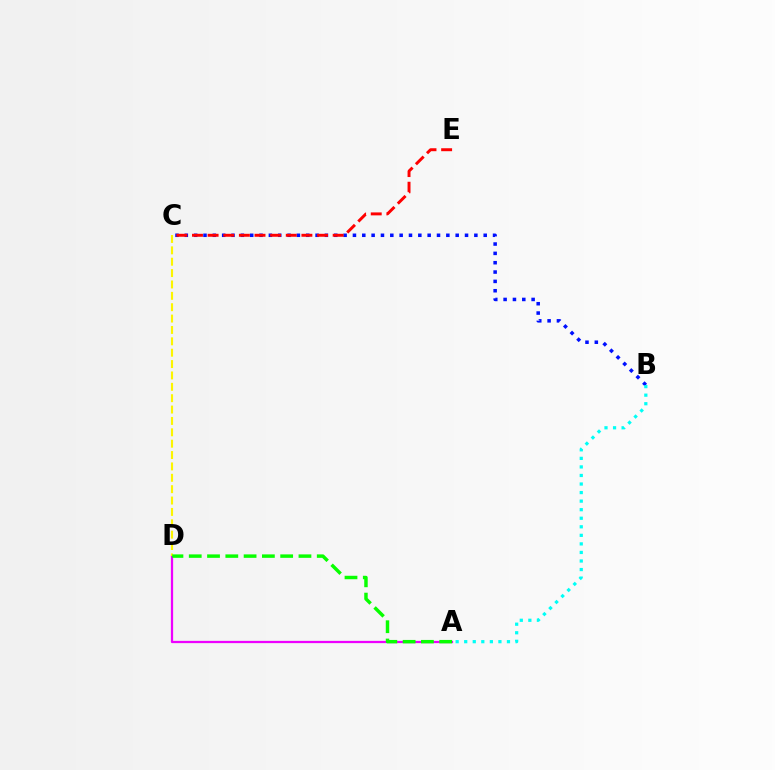{('A', 'D'): [{'color': '#ee00ff', 'line_style': 'solid', 'thickness': 1.63}, {'color': '#08ff00', 'line_style': 'dashed', 'thickness': 2.48}], ('C', 'D'): [{'color': '#fcf500', 'line_style': 'dashed', 'thickness': 1.54}], ('B', 'C'): [{'color': '#0010ff', 'line_style': 'dotted', 'thickness': 2.54}], ('A', 'B'): [{'color': '#00fff6', 'line_style': 'dotted', 'thickness': 2.32}], ('C', 'E'): [{'color': '#ff0000', 'line_style': 'dashed', 'thickness': 2.12}]}